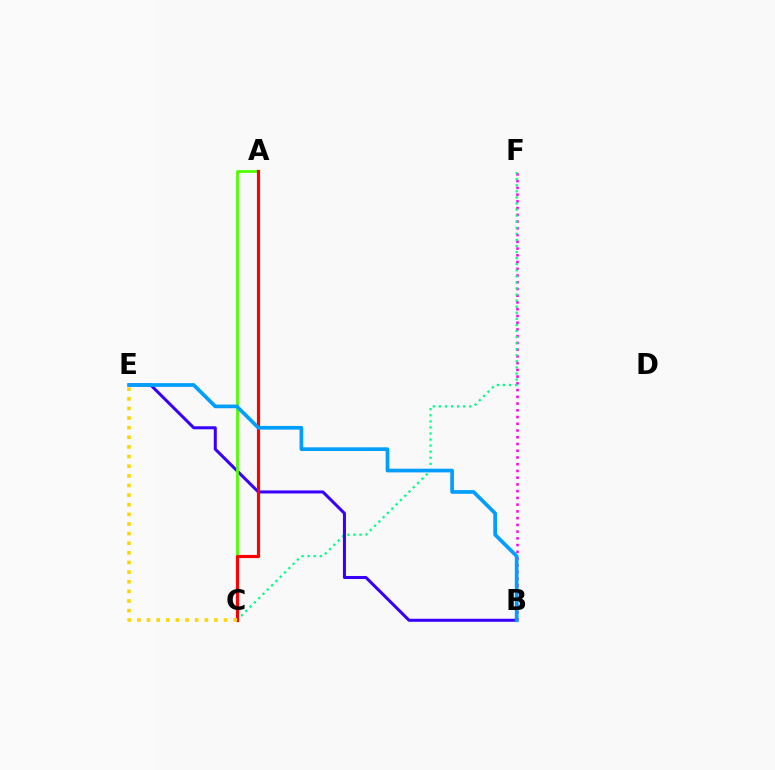{('B', 'F'): [{'color': '#ff00ed', 'line_style': 'dotted', 'thickness': 1.83}], ('C', 'F'): [{'color': '#00ff86', 'line_style': 'dotted', 'thickness': 1.65}], ('B', 'E'): [{'color': '#3700ff', 'line_style': 'solid', 'thickness': 2.18}, {'color': '#009eff', 'line_style': 'solid', 'thickness': 2.66}], ('A', 'C'): [{'color': '#4fff00', 'line_style': 'solid', 'thickness': 2.01}, {'color': '#ff0000', 'line_style': 'solid', 'thickness': 2.28}], ('C', 'E'): [{'color': '#ffd500', 'line_style': 'dotted', 'thickness': 2.62}]}